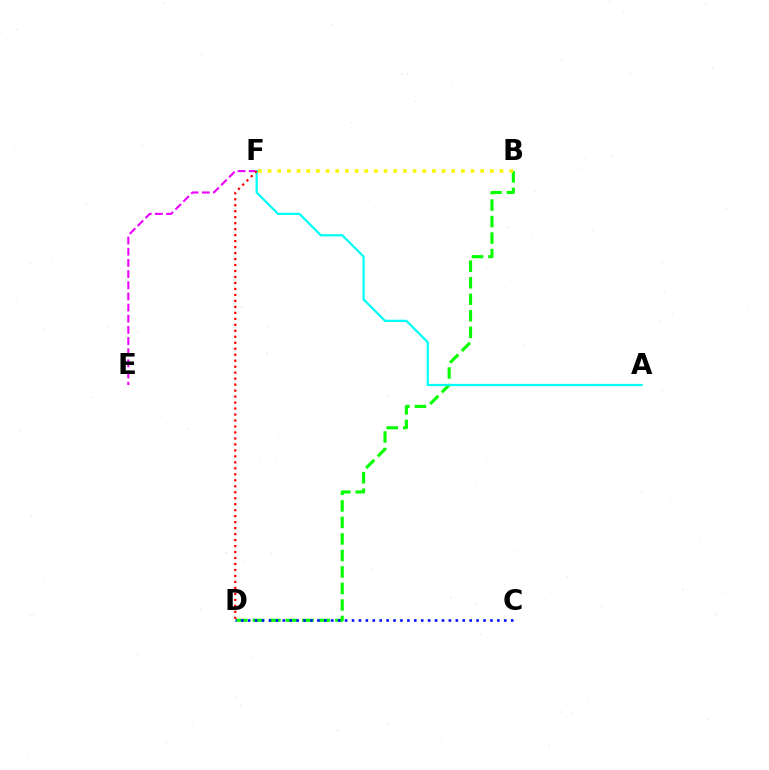{('B', 'D'): [{'color': '#08ff00', 'line_style': 'dashed', 'thickness': 2.24}], ('E', 'F'): [{'color': '#ee00ff', 'line_style': 'dashed', 'thickness': 1.52}], ('A', 'F'): [{'color': '#00fff6', 'line_style': 'solid', 'thickness': 1.61}], ('B', 'F'): [{'color': '#fcf500', 'line_style': 'dotted', 'thickness': 2.63}], ('D', 'F'): [{'color': '#ff0000', 'line_style': 'dotted', 'thickness': 1.62}], ('C', 'D'): [{'color': '#0010ff', 'line_style': 'dotted', 'thickness': 1.88}]}